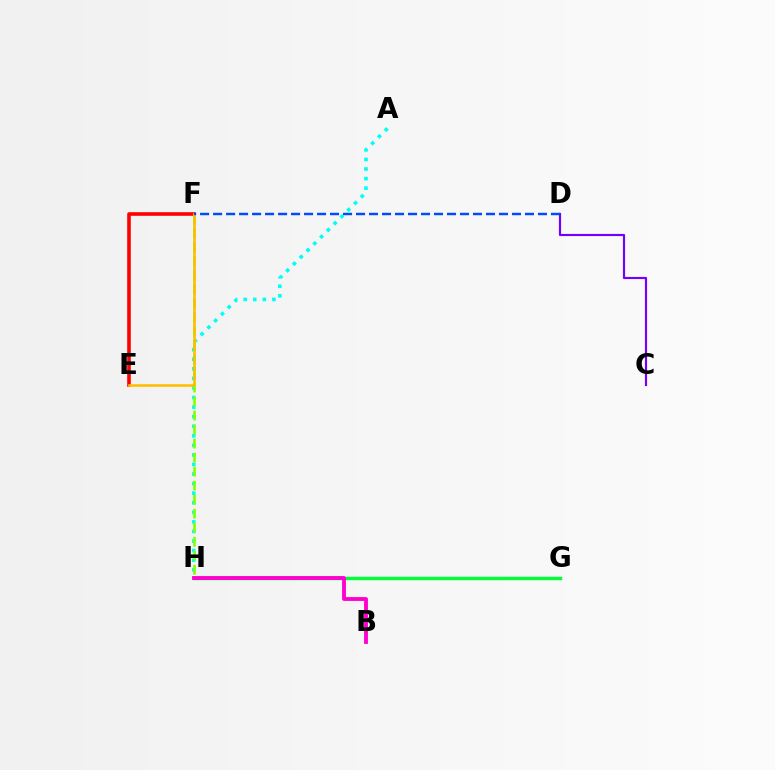{('C', 'D'): [{'color': '#7200ff', 'line_style': 'solid', 'thickness': 1.56}], ('E', 'F'): [{'color': '#ff0000', 'line_style': 'solid', 'thickness': 2.6}, {'color': '#ffbd00', 'line_style': 'solid', 'thickness': 1.85}], ('G', 'H'): [{'color': '#00ff39', 'line_style': 'solid', 'thickness': 2.46}], ('B', 'H'): [{'color': '#ff00cf', 'line_style': 'solid', 'thickness': 2.78}], ('A', 'H'): [{'color': '#00fff6', 'line_style': 'dotted', 'thickness': 2.6}], ('F', 'H'): [{'color': '#84ff00', 'line_style': 'dashed', 'thickness': 1.9}], ('D', 'F'): [{'color': '#004bff', 'line_style': 'dashed', 'thickness': 1.77}]}